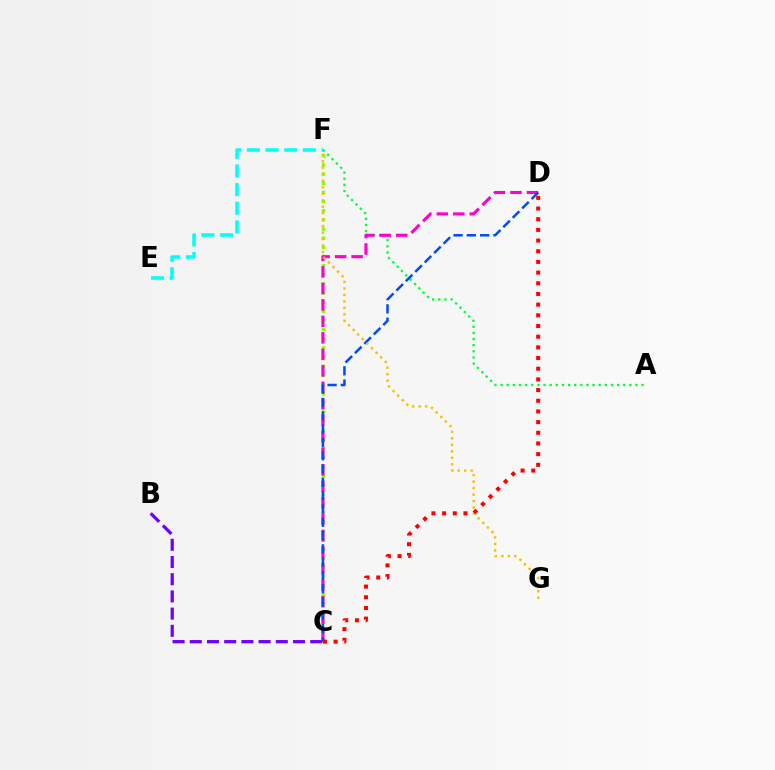{('C', 'F'): [{'color': '#84ff00', 'line_style': 'dotted', 'thickness': 2.49}], ('A', 'F'): [{'color': '#00ff39', 'line_style': 'dotted', 'thickness': 1.67}], ('C', 'D'): [{'color': '#ff00cf', 'line_style': 'dashed', 'thickness': 2.24}, {'color': '#004bff', 'line_style': 'dashed', 'thickness': 1.81}, {'color': '#ff0000', 'line_style': 'dotted', 'thickness': 2.9}], ('B', 'C'): [{'color': '#7200ff', 'line_style': 'dashed', 'thickness': 2.34}], ('F', 'G'): [{'color': '#ffbd00', 'line_style': 'dotted', 'thickness': 1.76}], ('E', 'F'): [{'color': '#00fff6', 'line_style': 'dashed', 'thickness': 2.53}]}